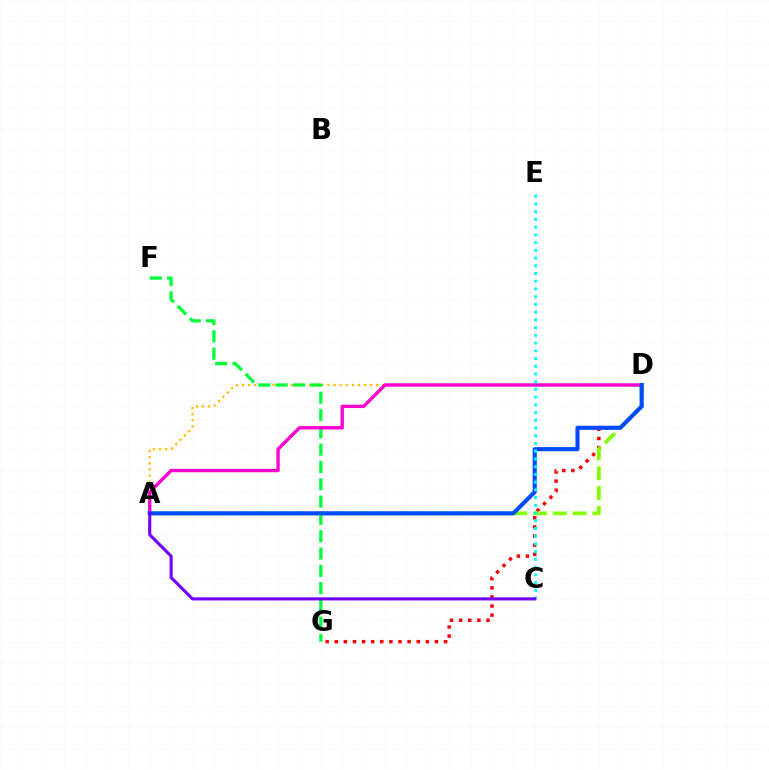{('A', 'D'): [{'color': '#ffbd00', 'line_style': 'dotted', 'thickness': 1.66}, {'color': '#ff00cf', 'line_style': 'solid', 'thickness': 2.42}, {'color': '#84ff00', 'line_style': 'dashed', 'thickness': 2.69}, {'color': '#004bff', 'line_style': 'solid', 'thickness': 2.97}], ('F', 'G'): [{'color': '#00ff39', 'line_style': 'dashed', 'thickness': 2.35}], ('D', 'G'): [{'color': '#ff0000', 'line_style': 'dotted', 'thickness': 2.48}], ('C', 'E'): [{'color': '#00fff6', 'line_style': 'dotted', 'thickness': 2.1}], ('A', 'C'): [{'color': '#7200ff', 'line_style': 'solid', 'thickness': 2.22}]}